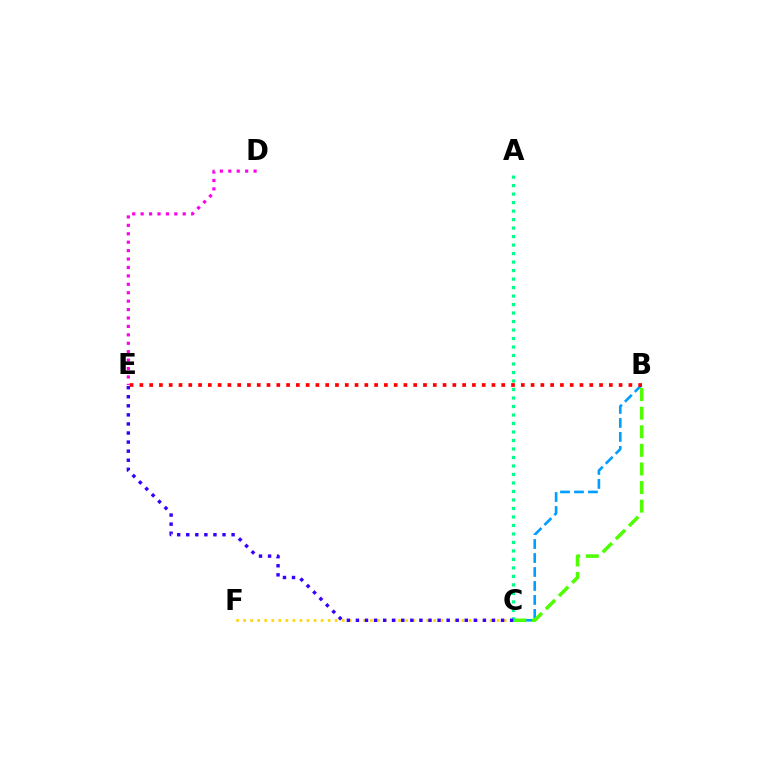{('B', 'C'): [{'color': '#009eff', 'line_style': 'dashed', 'thickness': 1.9}, {'color': '#4fff00', 'line_style': 'dashed', 'thickness': 2.53}], ('C', 'F'): [{'color': '#ffd500', 'line_style': 'dotted', 'thickness': 1.91}], ('B', 'E'): [{'color': '#ff0000', 'line_style': 'dotted', 'thickness': 2.66}], ('D', 'E'): [{'color': '#ff00ed', 'line_style': 'dotted', 'thickness': 2.29}], ('A', 'C'): [{'color': '#00ff86', 'line_style': 'dotted', 'thickness': 2.31}], ('C', 'E'): [{'color': '#3700ff', 'line_style': 'dotted', 'thickness': 2.46}]}